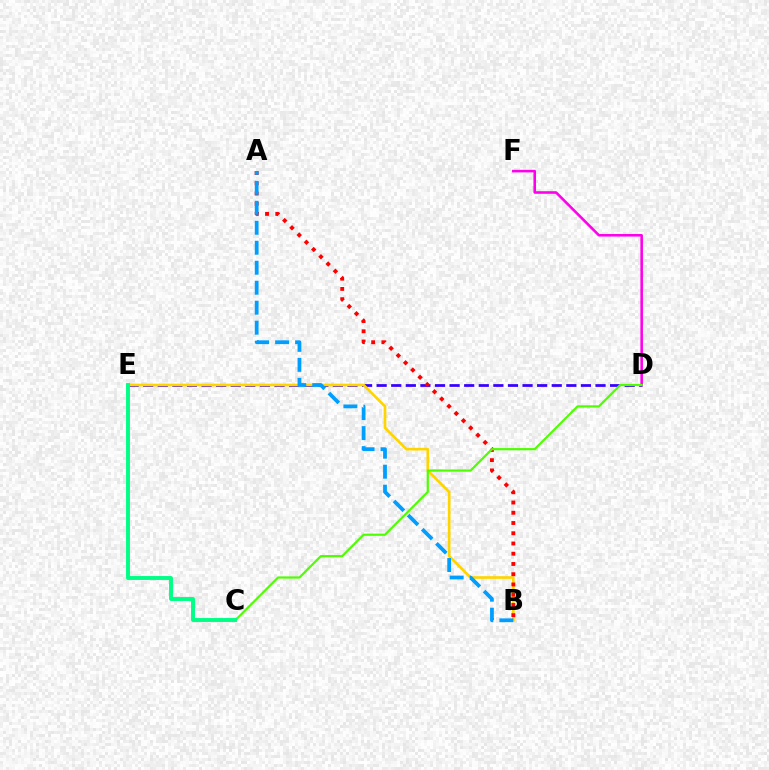{('D', 'E'): [{'color': '#3700ff', 'line_style': 'dashed', 'thickness': 1.98}], ('B', 'E'): [{'color': '#ffd500', 'line_style': 'solid', 'thickness': 1.92}], ('D', 'F'): [{'color': '#ff00ed', 'line_style': 'solid', 'thickness': 1.86}], ('A', 'B'): [{'color': '#ff0000', 'line_style': 'dotted', 'thickness': 2.78}, {'color': '#009eff', 'line_style': 'dashed', 'thickness': 2.71}], ('C', 'D'): [{'color': '#4fff00', 'line_style': 'solid', 'thickness': 1.59}], ('C', 'E'): [{'color': '#00ff86', 'line_style': 'solid', 'thickness': 2.82}]}